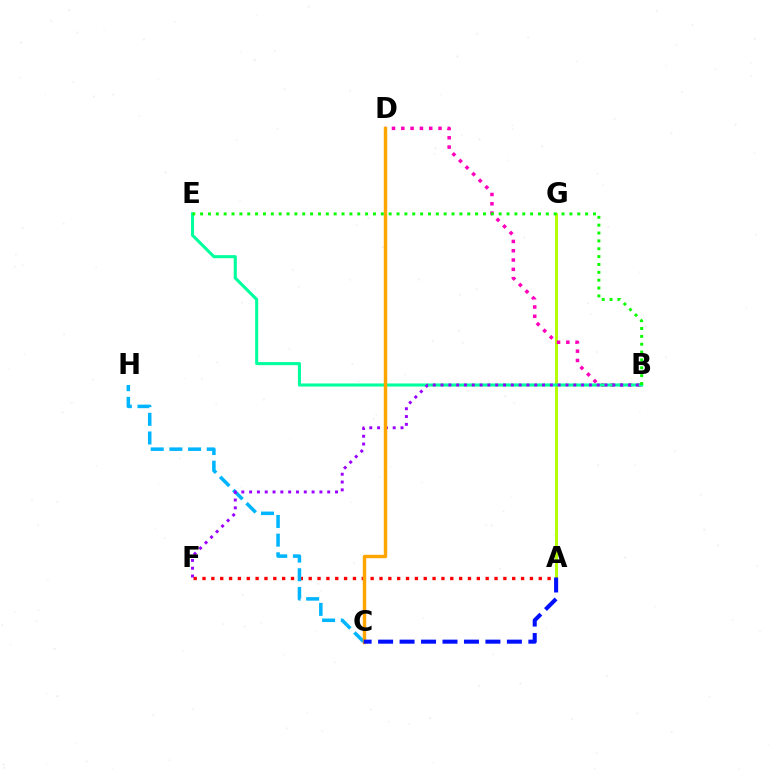{('A', 'G'): [{'color': '#b3ff00', 'line_style': 'solid', 'thickness': 2.1}], ('A', 'F'): [{'color': '#ff0000', 'line_style': 'dotted', 'thickness': 2.4}], ('B', 'D'): [{'color': '#ff00bd', 'line_style': 'dotted', 'thickness': 2.53}], ('C', 'H'): [{'color': '#00b5ff', 'line_style': 'dashed', 'thickness': 2.54}], ('B', 'E'): [{'color': '#00ff9d', 'line_style': 'solid', 'thickness': 2.21}, {'color': '#08ff00', 'line_style': 'dotted', 'thickness': 2.13}], ('B', 'F'): [{'color': '#9b00ff', 'line_style': 'dotted', 'thickness': 2.12}], ('C', 'D'): [{'color': '#ffa500', 'line_style': 'solid', 'thickness': 2.46}], ('A', 'C'): [{'color': '#0010ff', 'line_style': 'dashed', 'thickness': 2.92}]}